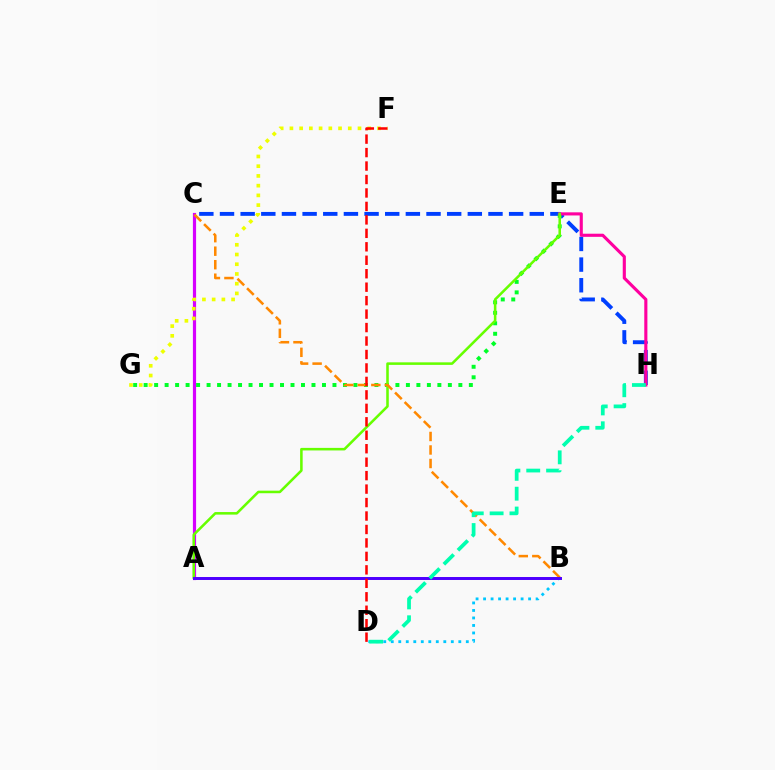{('C', 'H'): [{'color': '#003fff', 'line_style': 'dashed', 'thickness': 2.81}], ('A', 'C'): [{'color': '#d600ff', 'line_style': 'solid', 'thickness': 2.29}], ('B', 'D'): [{'color': '#00c7ff', 'line_style': 'dotted', 'thickness': 2.04}], ('F', 'G'): [{'color': '#eeff00', 'line_style': 'dotted', 'thickness': 2.64}], ('E', 'G'): [{'color': '#00ff27', 'line_style': 'dotted', 'thickness': 2.85}], ('E', 'H'): [{'color': '#ff00a0', 'line_style': 'solid', 'thickness': 2.25}], ('A', 'E'): [{'color': '#66ff00', 'line_style': 'solid', 'thickness': 1.84}], ('B', 'C'): [{'color': '#ff8800', 'line_style': 'dashed', 'thickness': 1.84}], ('A', 'B'): [{'color': '#4f00ff', 'line_style': 'solid', 'thickness': 2.14}], ('D', 'F'): [{'color': '#ff0000', 'line_style': 'dashed', 'thickness': 1.83}], ('D', 'H'): [{'color': '#00ffaf', 'line_style': 'dashed', 'thickness': 2.7}]}